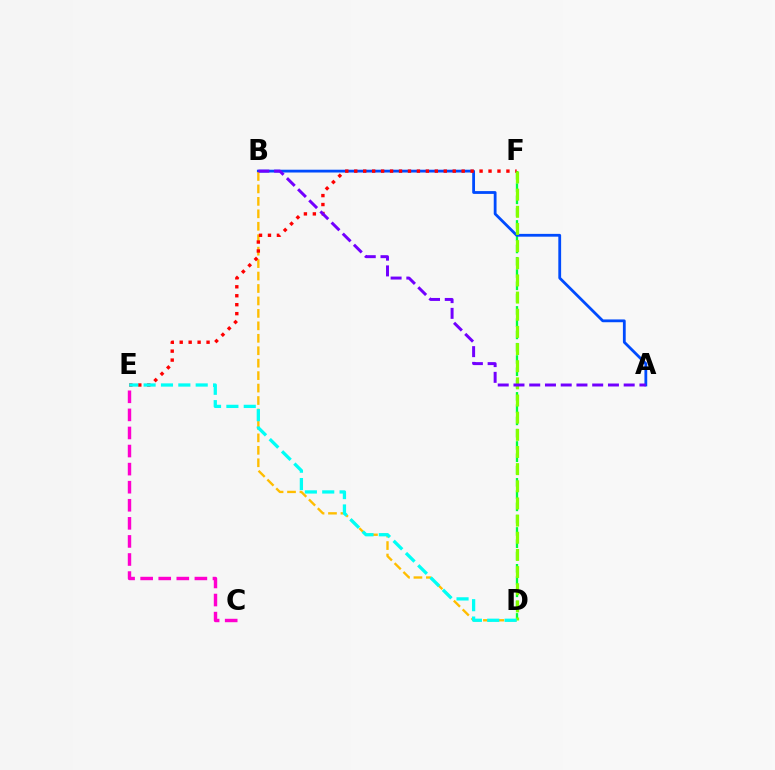{('D', 'F'): [{'color': '#00ff39', 'line_style': 'dashed', 'thickness': 1.67}, {'color': '#84ff00', 'line_style': 'dashed', 'thickness': 2.33}], ('A', 'B'): [{'color': '#004bff', 'line_style': 'solid', 'thickness': 2.01}, {'color': '#7200ff', 'line_style': 'dashed', 'thickness': 2.14}], ('B', 'D'): [{'color': '#ffbd00', 'line_style': 'dashed', 'thickness': 1.69}], ('E', 'F'): [{'color': '#ff0000', 'line_style': 'dotted', 'thickness': 2.43}], ('D', 'E'): [{'color': '#00fff6', 'line_style': 'dashed', 'thickness': 2.36}], ('C', 'E'): [{'color': '#ff00cf', 'line_style': 'dashed', 'thickness': 2.46}]}